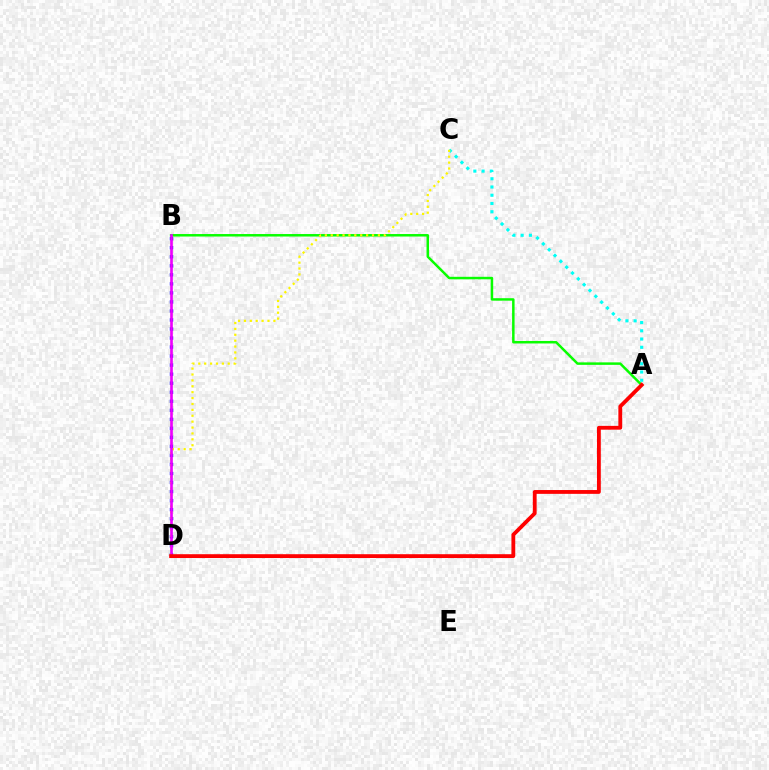{('B', 'D'): [{'color': '#0010ff', 'line_style': 'dotted', 'thickness': 2.45}, {'color': '#ee00ff', 'line_style': 'solid', 'thickness': 1.9}], ('A', 'C'): [{'color': '#00fff6', 'line_style': 'dotted', 'thickness': 2.24}], ('A', 'B'): [{'color': '#08ff00', 'line_style': 'solid', 'thickness': 1.79}], ('C', 'D'): [{'color': '#fcf500', 'line_style': 'dotted', 'thickness': 1.6}], ('A', 'D'): [{'color': '#ff0000', 'line_style': 'solid', 'thickness': 2.75}]}